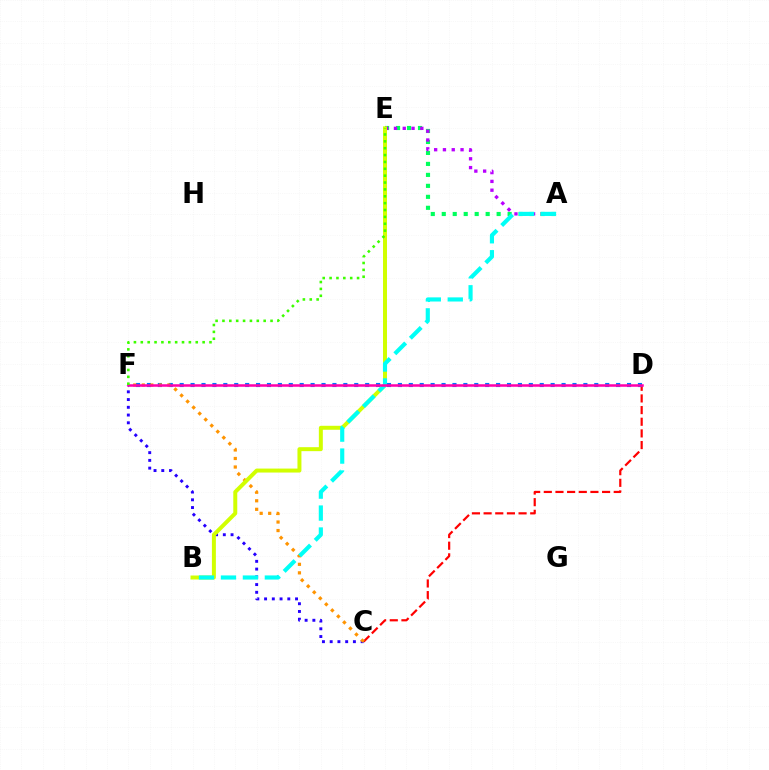{('C', 'F'): [{'color': '#2500ff', 'line_style': 'dotted', 'thickness': 2.1}, {'color': '#ff9400', 'line_style': 'dotted', 'thickness': 2.32}], ('C', 'D'): [{'color': '#ff0000', 'line_style': 'dashed', 'thickness': 1.58}], ('A', 'E'): [{'color': '#00ff5c', 'line_style': 'dotted', 'thickness': 2.98}, {'color': '#b900ff', 'line_style': 'dotted', 'thickness': 2.39}], ('D', 'F'): [{'color': '#0074ff', 'line_style': 'dotted', 'thickness': 2.96}, {'color': '#ff00ac', 'line_style': 'solid', 'thickness': 1.82}], ('B', 'E'): [{'color': '#d1ff00', 'line_style': 'solid', 'thickness': 2.86}], ('A', 'B'): [{'color': '#00fff6', 'line_style': 'dashed', 'thickness': 2.98}], ('E', 'F'): [{'color': '#3dff00', 'line_style': 'dotted', 'thickness': 1.87}]}